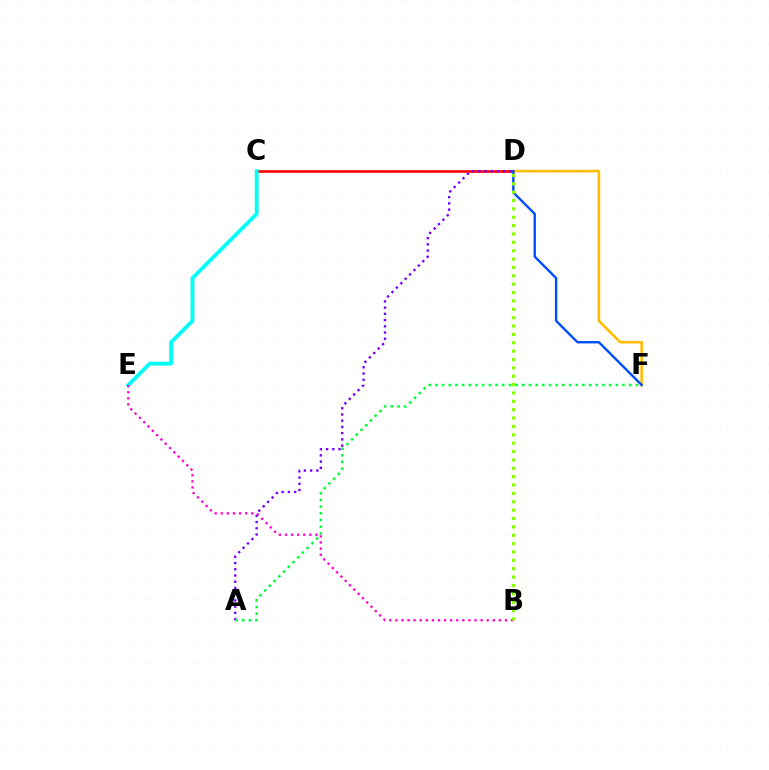{('C', 'D'): [{'color': '#ff0000', 'line_style': 'solid', 'thickness': 1.89}], ('A', 'D'): [{'color': '#7200ff', 'line_style': 'dotted', 'thickness': 1.69}], ('D', 'F'): [{'color': '#ffbd00', 'line_style': 'solid', 'thickness': 1.87}, {'color': '#004bff', 'line_style': 'solid', 'thickness': 1.71}], ('A', 'F'): [{'color': '#00ff39', 'line_style': 'dotted', 'thickness': 1.82}], ('C', 'E'): [{'color': '#00fff6', 'line_style': 'solid', 'thickness': 2.75}], ('B', 'E'): [{'color': '#ff00cf', 'line_style': 'dotted', 'thickness': 1.65}], ('B', 'D'): [{'color': '#84ff00', 'line_style': 'dotted', 'thickness': 2.27}]}